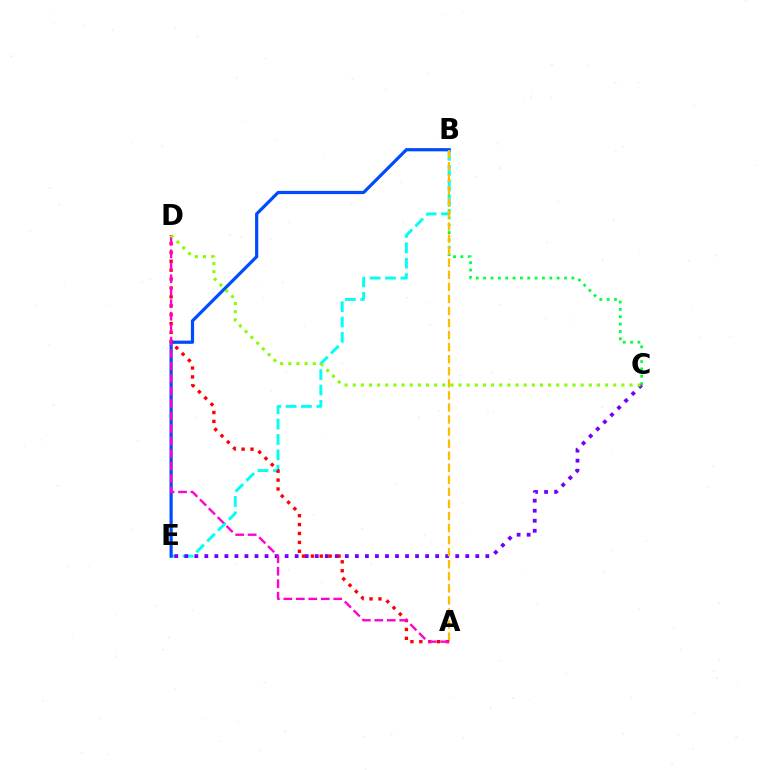{('B', 'C'): [{'color': '#00ff39', 'line_style': 'dotted', 'thickness': 2.0}], ('B', 'E'): [{'color': '#00fff6', 'line_style': 'dashed', 'thickness': 2.09}, {'color': '#004bff', 'line_style': 'solid', 'thickness': 2.31}], ('C', 'E'): [{'color': '#7200ff', 'line_style': 'dotted', 'thickness': 2.73}], ('A', 'B'): [{'color': '#ffbd00', 'line_style': 'dashed', 'thickness': 1.64}], ('A', 'D'): [{'color': '#ff0000', 'line_style': 'dotted', 'thickness': 2.42}, {'color': '#ff00cf', 'line_style': 'dashed', 'thickness': 1.7}], ('C', 'D'): [{'color': '#84ff00', 'line_style': 'dotted', 'thickness': 2.21}]}